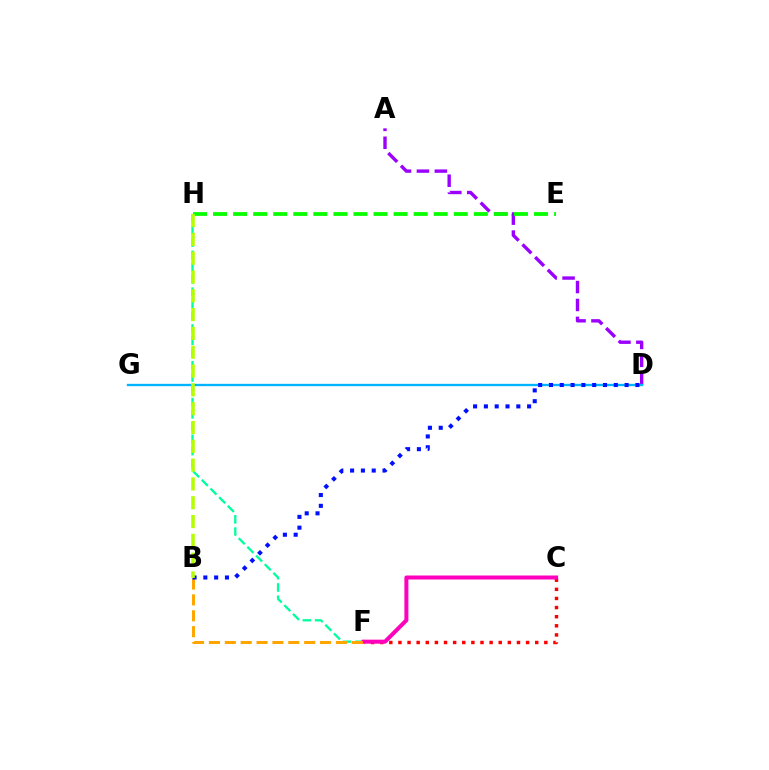{('C', 'F'): [{'color': '#ff0000', 'line_style': 'dotted', 'thickness': 2.48}, {'color': '#ff00bd', 'line_style': 'solid', 'thickness': 2.88}], ('F', 'H'): [{'color': '#00ff9d', 'line_style': 'dashed', 'thickness': 1.67}], ('A', 'D'): [{'color': '#9b00ff', 'line_style': 'dashed', 'thickness': 2.43}], ('D', 'G'): [{'color': '#00b5ff', 'line_style': 'solid', 'thickness': 1.68}], ('B', 'F'): [{'color': '#ffa500', 'line_style': 'dashed', 'thickness': 2.16}], ('B', 'D'): [{'color': '#0010ff', 'line_style': 'dotted', 'thickness': 2.94}], ('E', 'H'): [{'color': '#08ff00', 'line_style': 'dashed', 'thickness': 2.73}], ('B', 'H'): [{'color': '#b3ff00', 'line_style': 'dashed', 'thickness': 2.56}]}